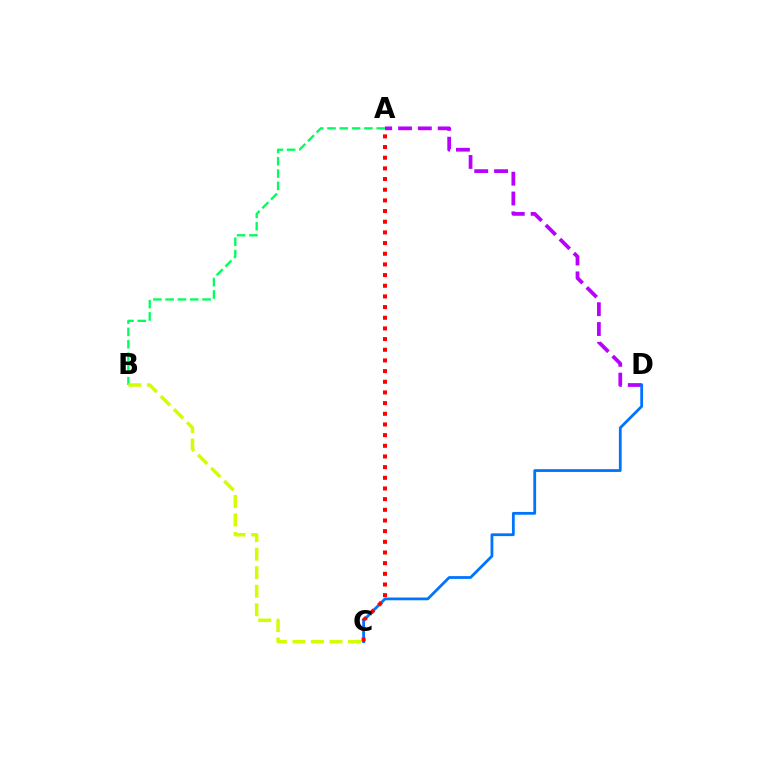{('A', 'D'): [{'color': '#b900ff', 'line_style': 'dashed', 'thickness': 2.69}], ('A', 'B'): [{'color': '#00ff5c', 'line_style': 'dashed', 'thickness': 1.67}], ('C', 'D'): [{'color': '#0074ff', 'line_style': 'solid', 'thickness': 2.0}], ('A', 'C'): [{'color': '#ff0000', 'line_style': 'dotted', 'thickness': 2.9}], ('B', 'C'): [{'color': '#d1ff00', 'line_style': 'dashed', 'thickness': 2.52}]}